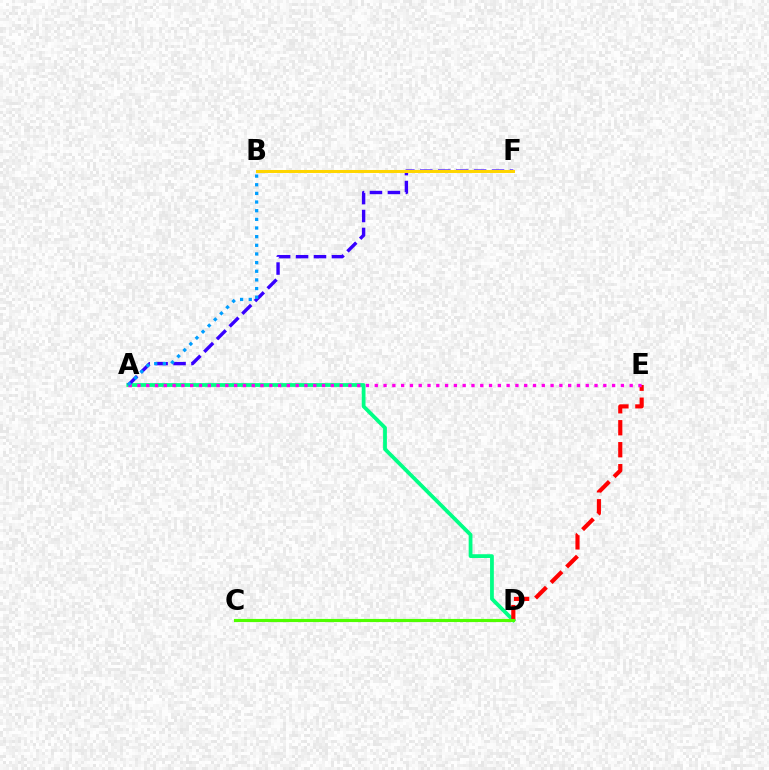{('A', 'D'): [{'color': '#00ff86', 'line_style': 'solid', 'thickness': 2.72}], ('A', 'F'): [{'color': '#3700ff', 'line_style': 'dashed', 'thickness': 2.44}], ('D', 'E'): [{'color': '#ff0000', 'line_style': 'dashed', 'thickness': 2.98}], ('A', 'E'): [{'color': '#ff00ed', 'line_style': 'dotted', 'thickness': 2.39}], ('C', 'D'): [{'color': '#4fff00', 'line_style': 'solid', 'thickness': 2.26}], ('B', 'F'): [{'color': '#ffd500', 'line_style': 'solid', 'thickness': 2.17}], ('A', 'B'): [{'color': '#009eff', 'line_style': 'dotted', 'thickness': 2.35}]}